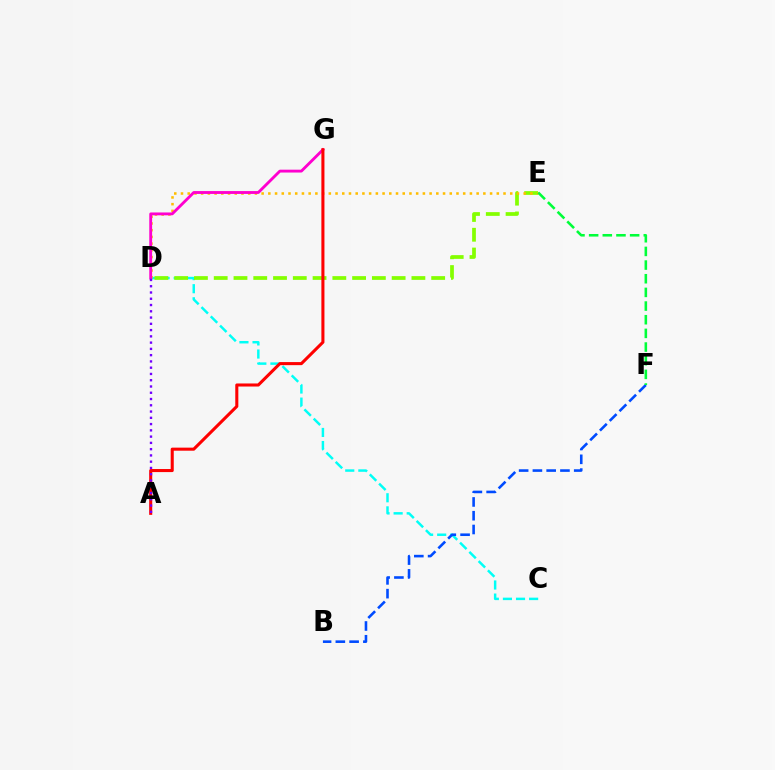{('C', 'D'): [{'color': '#00fff6', 'line_style': 'dashed', 'thickness': 1.78}], ('D', 'E'): [{'color': '#84ff00', 'line_style': 'dashed', 'thickness': 2.69}, {'color': '#ffbd00', 'line_style': 'dotted', 'thickness': 1.83}], ('D', 'G'): [{'color': '#ff00cf', 'line_style': 'solid', 'thickness': 2.05}], ('B', 'F'): [{'color': '#004bff', 'line_style': 'dashed', 'thickness': 1.87}], ('E', 'F'): [{'color': '#00ff39', 'line_style': 'dashed', 'thickness': 1.86}], ('A', 'G'): [{'color': '#ff0000', 'line_style': 'solid', 'thickness': 2.21}], ('A', 'D'): [{'color': '#7200ff', 'line_style': 'dotted', 'thickness': 1.7}]}